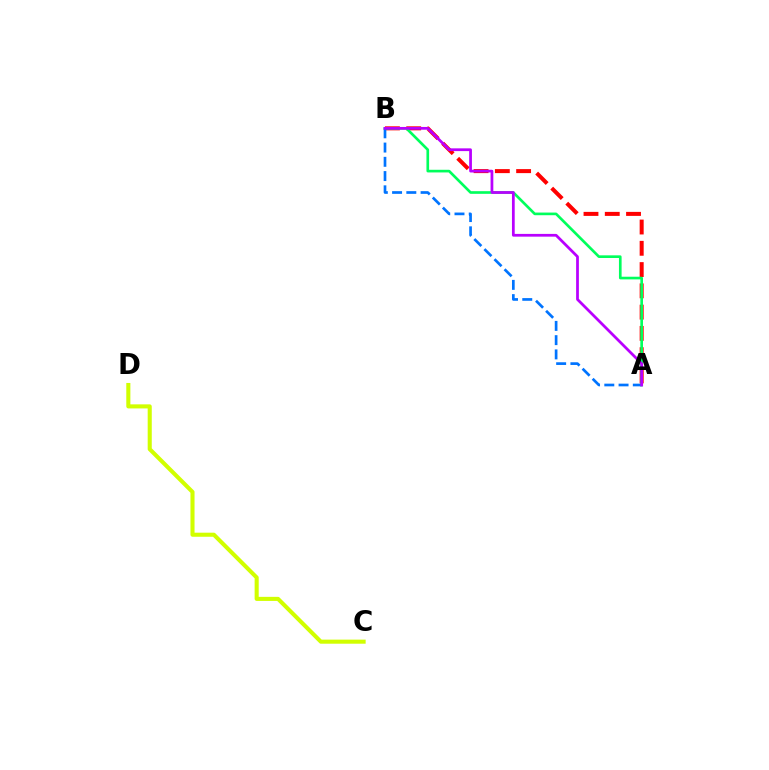{('A', 'B'): [{'color': '#ff0000', 'line_style': 'dashed', 'thickness': 2.89}, {'color': '#00ff5c', 'line_style': 'solid', 'thickness': 1.91}, {'color': '#0074ff', 'line_style': 'dashed', 'thickness': 1.94}, {'color': '#b900ff', 'line_style': 'solid', 'thickness': 1.98}], ('C', 'D'): [{'color': '#d1ff00', 'line_style': 'solid', 'thickness': 2.94}]}